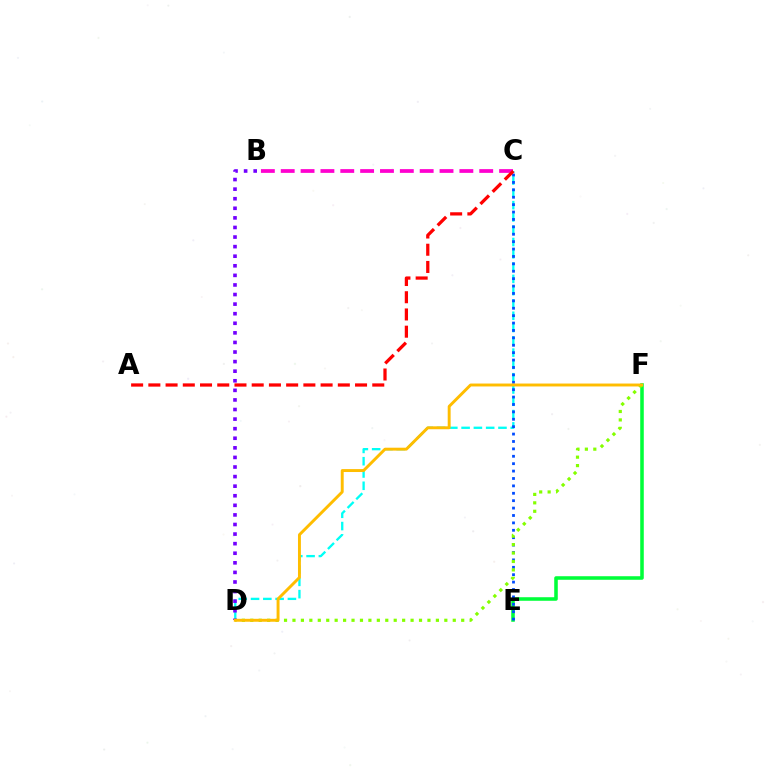{('B', 'C'): [{'color': '#ff00cf', 'line_style': 'dashed', 'thickness': 2.7}], ('C', 'D'): [{'color': '#00fff6', 'line_style': 'dashed', 'thickness': 1.67}], ('E', 'F'): [{'color': '#00ff39', 'line_style': 'solid', 'thickness': 2.56}], ('C', 'E'): [{'color': '#004bff', 'line_style': 'dotted', 'thickness': 2.01}], ('D', 'F'): [{'color': '#84ff00', 'line_style': 'dotted', 'thickness': 2.29}, {'color': '#ffbd00', 'line_style': 'solid', 'thickness': 2.11}], ('B', 'D'): [{'color': '#7200ff', 'line_style': 'dotted', 'thickness': 2.6}], ('A', 'C'): [{'color': '#ff0000', 'line_style': 'dashed', 'thickness': 2.34}]}